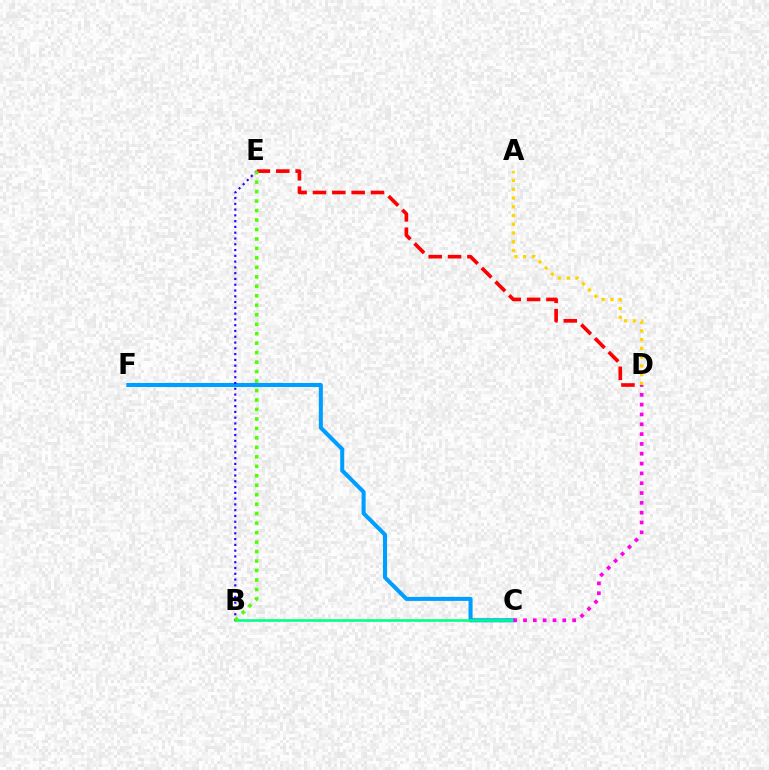{('D', 'E'): [{'color': '#ff0000', 'line_style': 'dashed', 'thickness': 2.63}], ('C', 'F'): [{'color': '#009eff', 'line_style': 'solid', 'thickness': 2.91}], ('B', 'C'): [{'color': '#00ff86', 'line_style': 'solid', 'thickness': 1.85}], ('B', 'E'): [{'color': '#3700ff', 'line_style': 'dotted', 'thickness': 1.57}, {'color': '#4fff00', 'line_style': 'dotted', 'thickness': 2.57}], ('A', 'D'): [{'color': '#ffd500', 'line_style': 'dotted', 'thickness': 2.38}], ('C', 'D'): [{'color': '#ff00ed', 'line_style': 'dotted', 'thickness': 2.67}]}